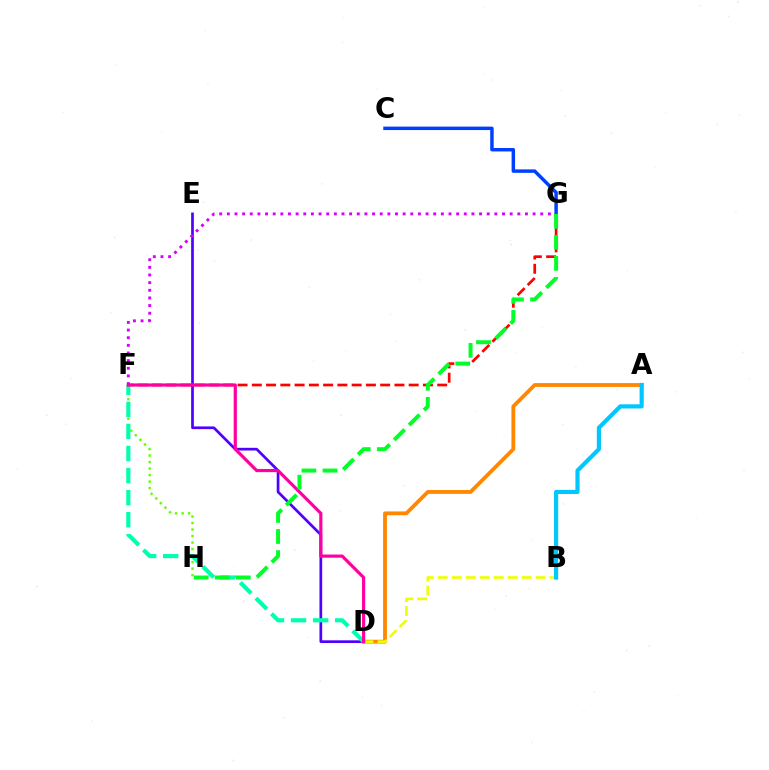{('A', 'D'): [{'color': '#ff8800', 'line_style': 'solid', 'thickness': 2.74}], ('F', 'H'): [{'color': '#66ff00', 'line_style': 'dotted', 'thickness': 1.77}], ('F', 'G'): [{'color': '#ff0000', 'line_style': 'dashed', 'thickness': 1.94}, {'color': '#d600ff', 'line_style': 'dotted', 'thickness': 2.08}], ('B', 'D'): [{'color': '#eeff00', 'line_style': 'dashed', 'thickness': 1.9}], ('D', 'E'): [{'color': '#4f00ff', 'line_style': 'solid', 'thickness': 1.95}], ('D', 'F'): [{'color': '#00ffaf', 'line_style': 'dashed', 'thickness': 3.0}, {'color': '#ff00a0', 'line_style': 'solid', 'thickness': 2.29}], ('C', 'G'): [{'color': '#003fff', 'line_style': 'solid', 'thickness': 2.49}], ('G', 'H'): [{'color': '#00ff27', 'line_style': 'dashed', 'thickness': 2.86}], ('A', 'B'): [{'color': '#00c7ff', 'line_style': 'solid', 'thickness': 3.0}]}